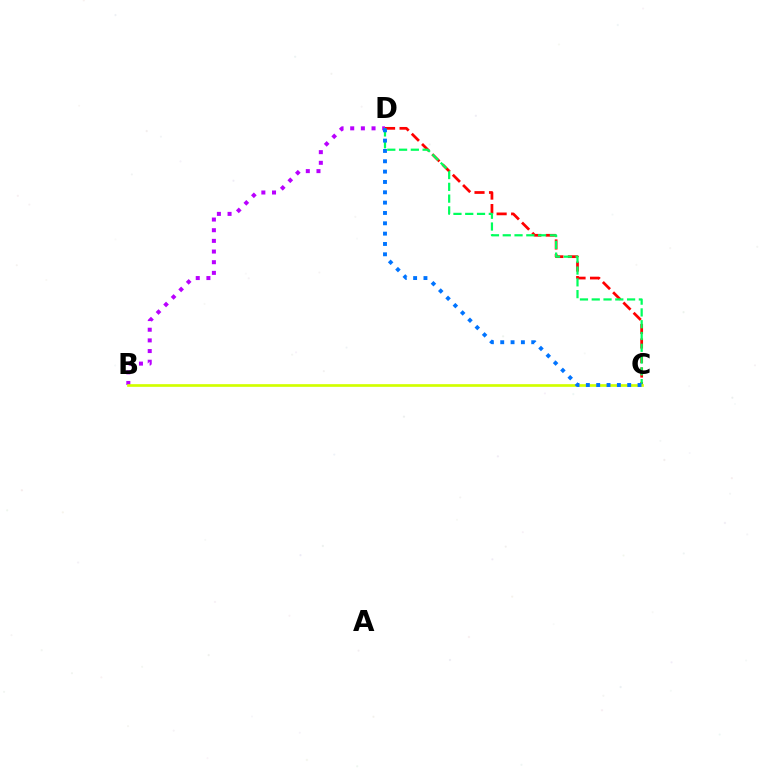{('C', 'D'): [{'color': '#ff0000', 'line_style': 'dashed', 'thickness': 1.97}, {'color': '#00ff5c', 'line_style': 'dashed', 'thickness': 1.6}, {'color': '#0074ff', 'line_style': 'dotted', 'thickness': 2.81}], ('B', 'D'): [{'color': '#b900ff', 'line_style': 'dotted', 'thickness': 2.9}], ('B', 'C'): [{'color': '#d1ff00', 'line_style': 'solid', 'thickness': 1.94}]}